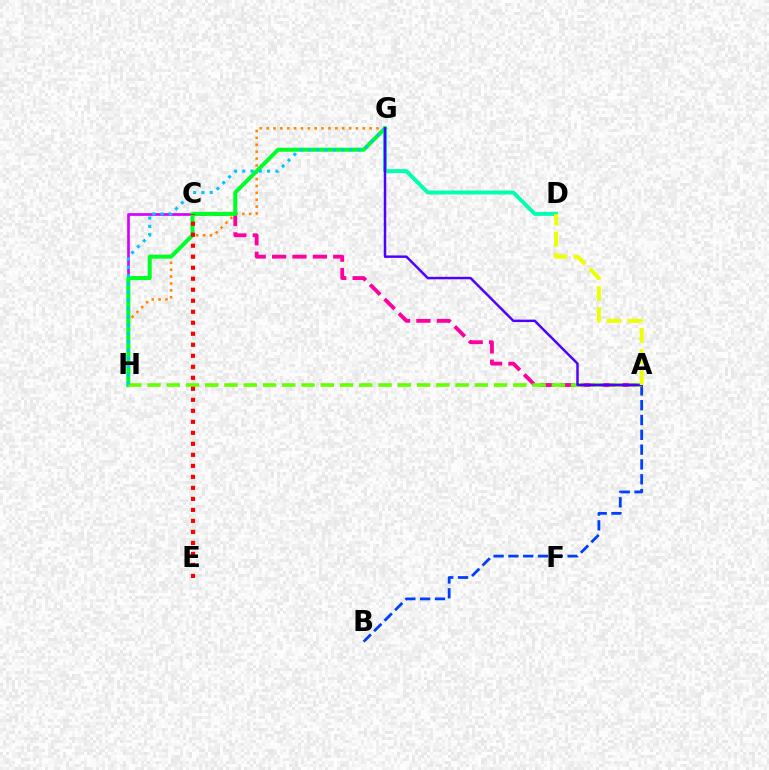{('D', 'G'): [{'color': '#00ffaf', 'line_style': 'solid', 'thickness': 2.83}], ('A', 'B'): [{'color': '#003fff', 'line_style': 'dashed', 'thickness': 2.01}], ('C', 'H'): [{'color': '#d600ff', 'line_style': 'solid', 'thickness': 1.93}], ('A', 'C'): [{'color': '#ff00a0', 'line_style': 'dashed', 'thickness': 2.77}], ('G', 'H'): [{'color': '#ff8800', 'line_style': 'dotted', 'thickness': 1.87}, {'color': '#00ff27', 'line_style': 'solid', 'thickness': 2.88}, {'color': '#00c7ff', 'line_style': 'dotted', 'thickness': 2.25}], ('A', 'H'): [{'color': '#66ff00', 'line_style': 'dashed', 'thickness': 2.62}], ('C', 'E'): [{'color': '#ff0000', 'line_style': 'dotted', 'thickness': 2.99}], ('A', 'G'): [{'color': '#4f00ff', 'line_style': 'solid', 'thickness': 1.77}], ('A', 'D'): [{'color': '#eeff00', 'line_style': 'dashed', 'thickness': 2.87}]}